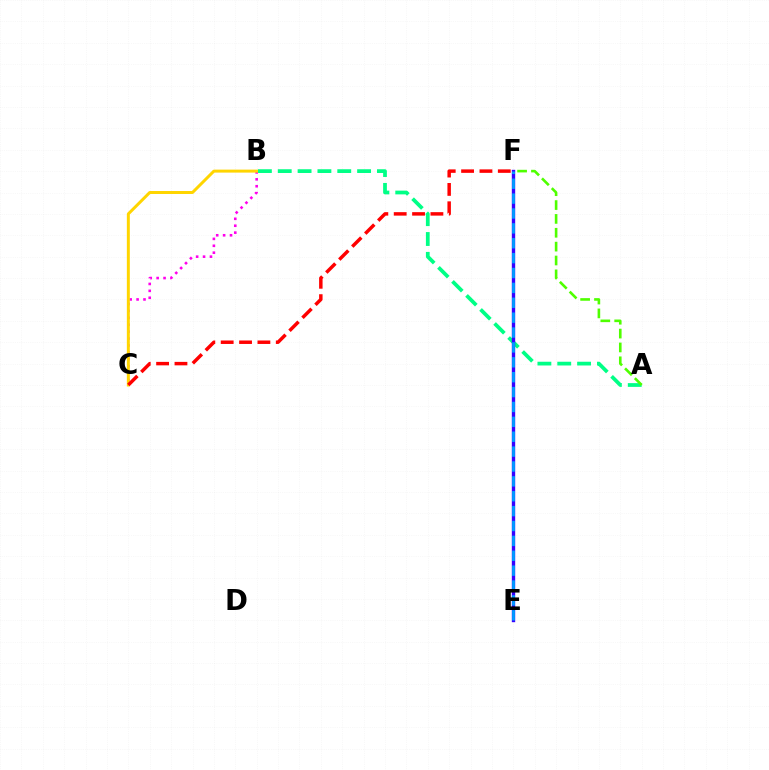{('B', 'C'): [{'color': '#ff00ed', 'line_style': 'dotted', 'thickness': 1.88}, {'color': '#ffd500', 'line_style': 'solid', 'thickness': 2.15}], ('A', 'B'): [{'color': '#00ff86', 'line_style': 'dashed', 'thickness': 2.7}], ('E', 'F'): [{'color': '#3700ff', 'line_style': 'solid', 'thickness': 2.43}, {'color': '#009eff', 'line_style': 'dashed', 'thickness': 2.02}], ('A', 'F'): [{'color': '#4fff00', 'line_style': 'dashed', 'thickness': 1.88}], ('C', 'F'): [{'color': '#ff0000', 'line_style': 'dashed', 'thickness': 2.49}]}